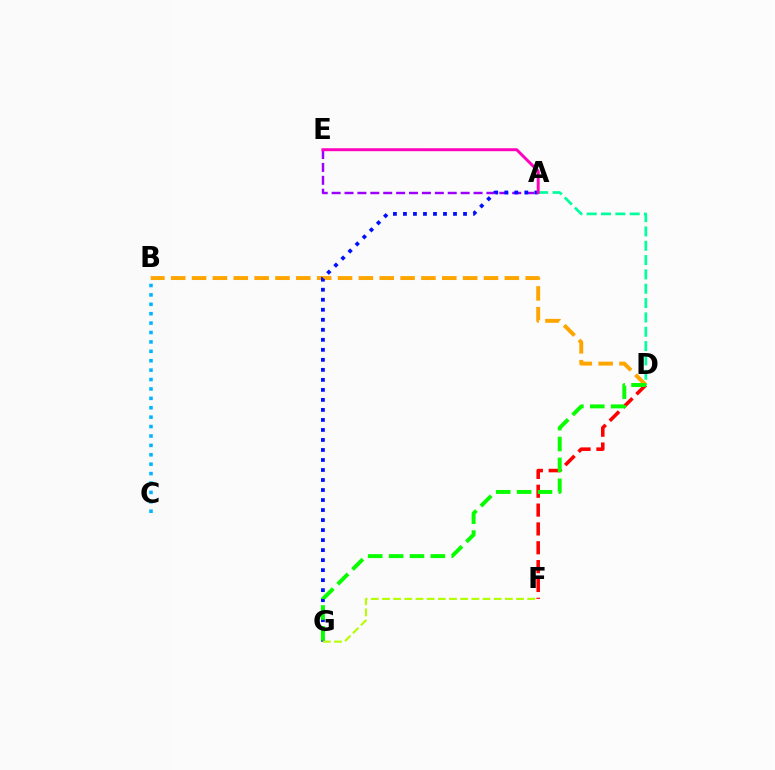{('B', 'D'): [{'color': '#ffa500', 'line_style': 'dashed', 'thickness': 2.83}], ('D', 'F'): [{'color': '#ff0000', 'line_style': 'dashed', 'thickness': 2.56}], ('B', 'C'): [{'color': '#00b5ff', 'line_style': 'dotted', 'thickness': 2.56}], ('A', 'D'): [{'color': '#00ff9d', 'line_style': 'dashed', 'thickness': 1.95}], ('A', 'E'): [{'color': '#9b00ff', 'line_style': 'dashed', 'thickness': 1.75}, {'color': '#ff00bd', 'line_style': 'solid', 'thickness': 2.11}], ('A', 'G'): [{'color': '#0010ff', 'line_style': 'dotted', 'thickness': 2.72}], ('D', 'G'): [{'color': '#08ff00', 'line_style': 'dashed', 'thickness': 2.84}], ('F', 'G'): [{'color': '#b3ff00', 'line_style': 'dashed', 'thickness': 1.52}]}